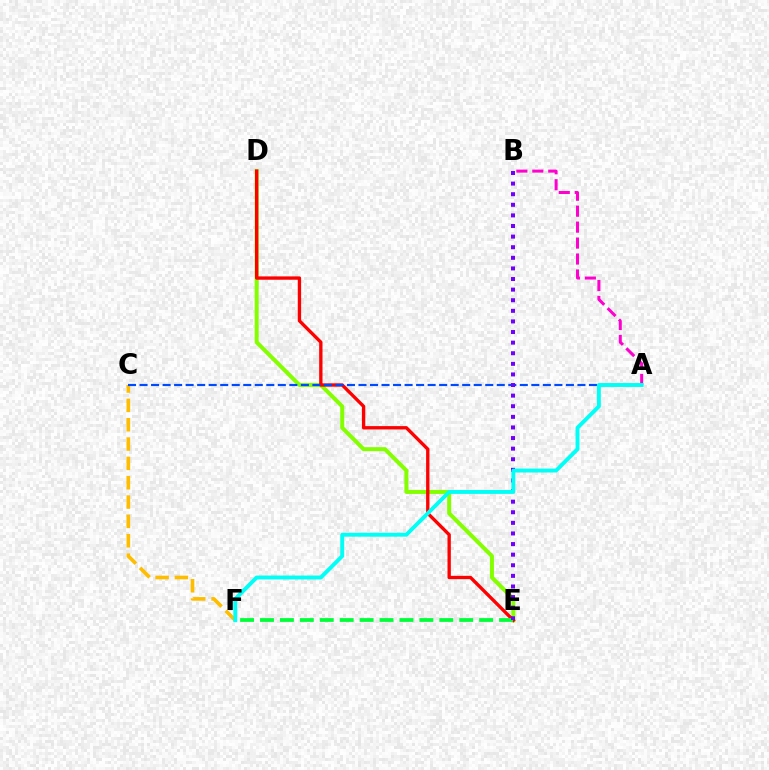{('C', 'F'): [{'color': '#ffbd00', 'line_style': 'dashed', 'thickness': 2.63}], ('A', 'B'): [{'color': '#ff00cf', 'line_style': 'dashed', 'thickness': 2.17}], ('D', 'E'): [{'color': '#84ff00', 'line_style': 'solid', 'thickness': 2.88}, {'color': '#ff0000', 'line_style': 'solid', 'thickness': 2.4}], ('E', 'F'): [{'color': '#00ff39', 'line_style': 'dashed', 'thickness': 2.71}], ('A', 'C'): [{'color': '#004bff', 'line_style': 'dashed', 'thickness': 1.57}], ('B', 'E'): [{'color': '#7200ff', 'line_style': 'dotted', 'thickness': 2.88}], ('A', 'F'): [{'color': '#00fff6', 'line_style': 'solid', 'thickness': 2.81}]}